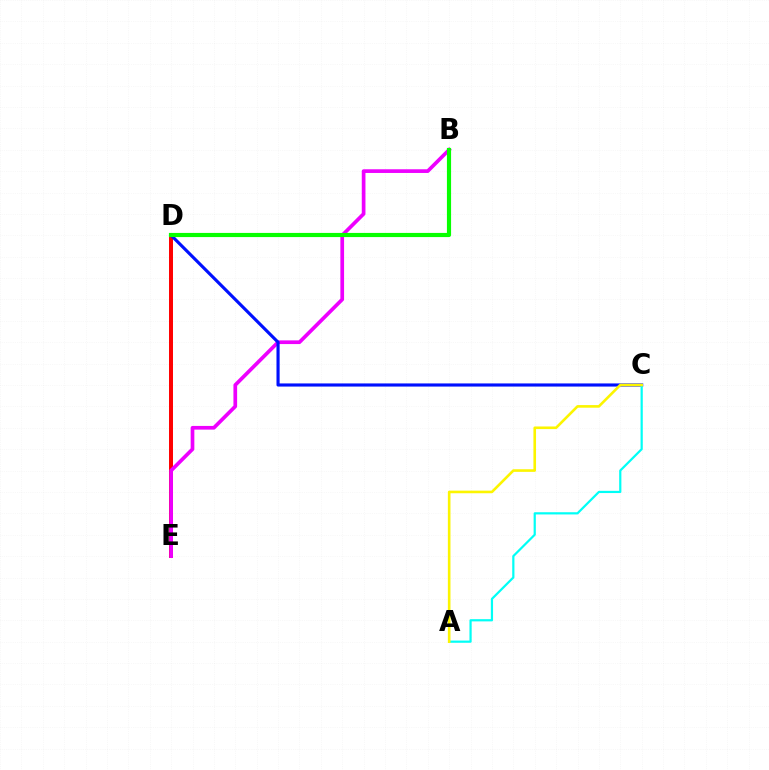{('D', 'E'): [{'color': '#ff0000', 'line_style': 'solid', 'thickness': 2.86}], ('B', 'E'): [{'color': '#ee00ff', 'line_style': 'solid', 'thickness': 2.66}], ('C', 'D'): [{'color': '#0010ff', 'line_style': 'solid', 'thickness': 2.26}], ('A', 'C'): [{'color': '#00fff6', 'line_style': 'solid', 'thickness': 1.59}, {'color': '#fcf500', 'line_style': 'solid', 'thickness': 1.88}], ('B', 'D'): [{'color': '#08ff00', 'line_style': 'solid', 'thickness': 2.99}]}